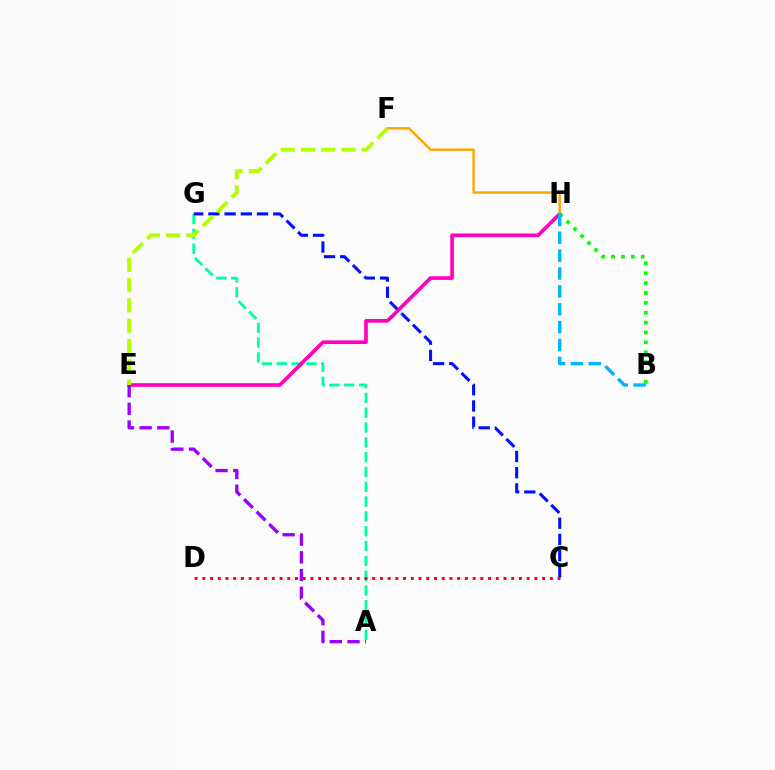{('A', 'G'): [{'color': '#00ff9d', 'line_style': 'dashed', 'thickness': 2.01}], ('C', 'G'): [{'color': '#0010ff', 'line_style': 'dashed', 'thickness': 2.2}], ('E', 'H'): [{'color': '#ff00bd', 'line_style': 'solid', 'thickness': 2.63}], ('F', 'H'): [{'color': '#ffa500', 'line_style': 'solid', 'thickness': 1.76}], ('B', 'H'): [{'color': '#08ff00', 'line_style': 'dotted', 'thickness': 2.68}, {'color': '#00b5ff', 'line_style': 'dashed', 'thickness': 2.43}], ('A', 'E'): [{'color': '#9b00ff', 'line_style': 'dashed', 'thickness': 2.4}], ('C', 'D'): [{'color': '#ff0000', 'line_style': 'dotted', 'thickness': 2.1}], ('E', 'F'): [{'color': '#b3ff00', 'line_style': 'dashed', 'thickness': 2.76}]}